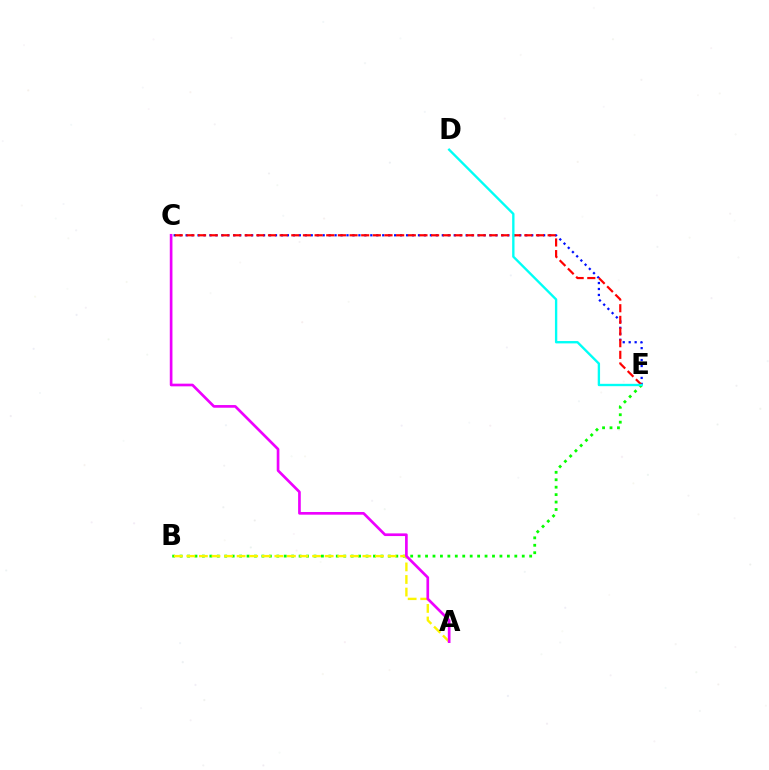{('C', 'E'): [{'color': '#0010ff', 'line_style': 'dotted', 'thickness': 1.62}, {'color': '#ff0000', 'line_style': 'dashed', 'thickness': 1.58}], ('B', 'E'): [{'color': '#08ff00', 'line_style': 'dotted', 'thickness': 2.02}], ('A', 'B'): [{'color': '#fcf500', 'line_style': 'dashed', 'thickness': 1.71}], ('A', 'C'): [{'color': '#ee00ff', 'line_style': 'solid', 'thickness': 1.92}], ('D', 'E'): [{'color': '#00fff6', 'line_style': 'solid', 'thickness': 1.7}]}